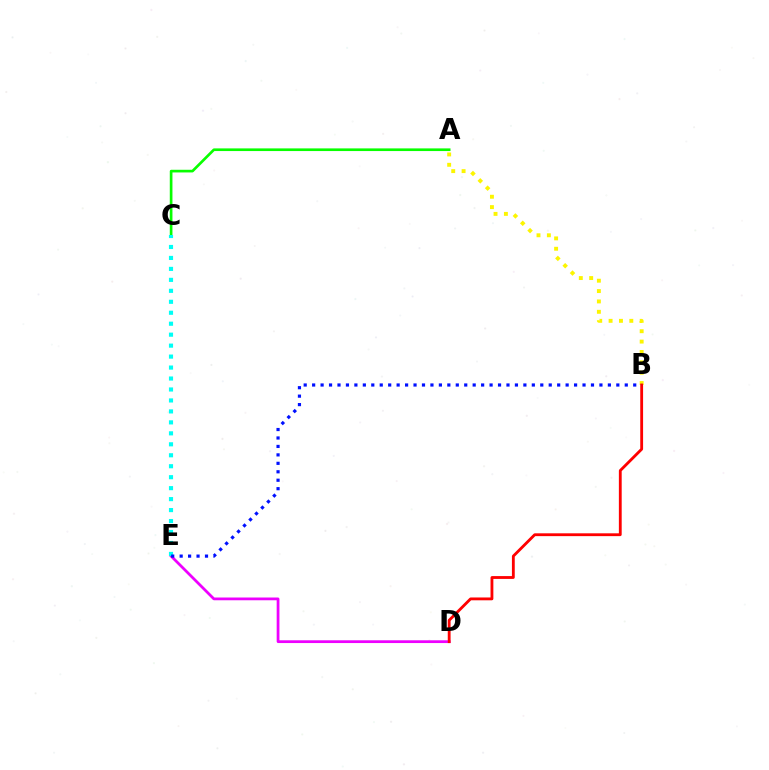{('A', 'B'): [{'color': '#fcf500', 'line_style': 'dotted', 'thickness': 2.82}], ('A', 'C'): [{'color': '#08ff00', 'line_style': 'solid', 'thickness': 1.92}], ('D', 'E'): [{'color': '#ee00ff', 'line_style': 'solid', 'thickness': 1.99}], ('B', 'D'): [{'color': '#ff0000', 'line_style': 'solid', 'thickness': 2.04}], ('C', 'E'): [{'color': '#00fff6', 'line_style': 'dotted', 'thickness': 2.98}], ('B', 'E'): [{'color': '#0010ff', 'line_style': 'dotted', 'thickness': 2.3}]}